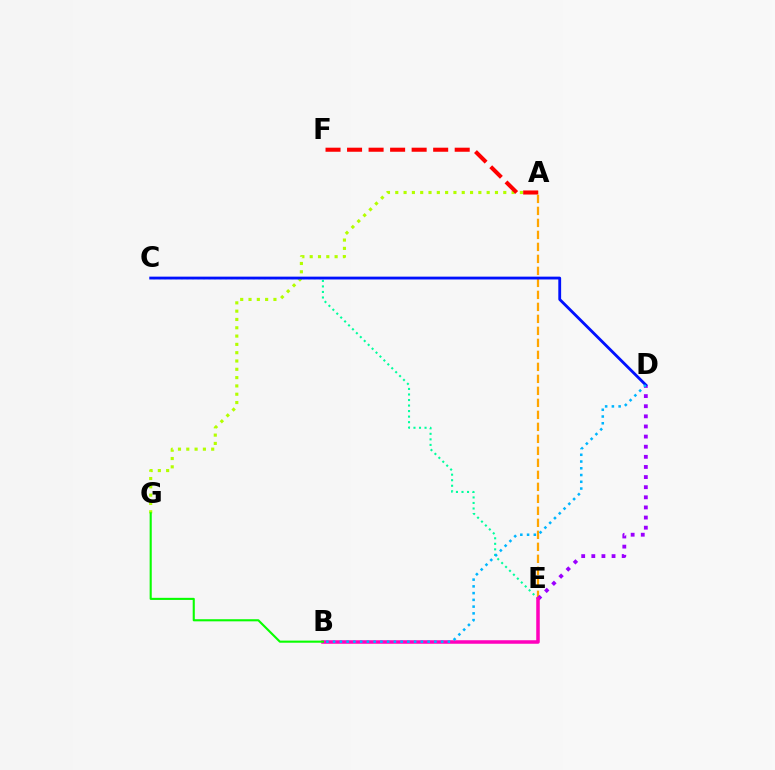{('A', 'G'): [{'color': '#b3ff00', 'line_style': 'dotted', 'thickness': 2.26}], ('C', 'E'): [{'color': '#00ff9d', 'line_style': 'dotted', 'thickness': 1.5}], ('A', 'F'): [{'color': '#ff0000', 'line_style': 'dashed', 'thickness': 2.92}], ('A', 'E'): [{'color': '#ffa500', 'line_style': 'dashed', 'thickness': 1.63}], ('D', 'E'): [{'color': '#9b00ff', 'line_style': 'dotted', 'thickness': 2.75}], ('C', 'D'): [{'color': '#0010ff', 'line_style': 'solid', 'thickness': 2.03}], ('B', 'E'): [{'color': '#ff00bd', 'line_style': 'solid', 'thickness': 2.53}], ('B', 'G'): [{'color': '#08ff00', 'line_style': 'solid', 'thickness': 1.52}], ('B', 'D'): [{'color': '#00b5ff', 'line_style': 'dotted', 'thickness': 1.83}]}